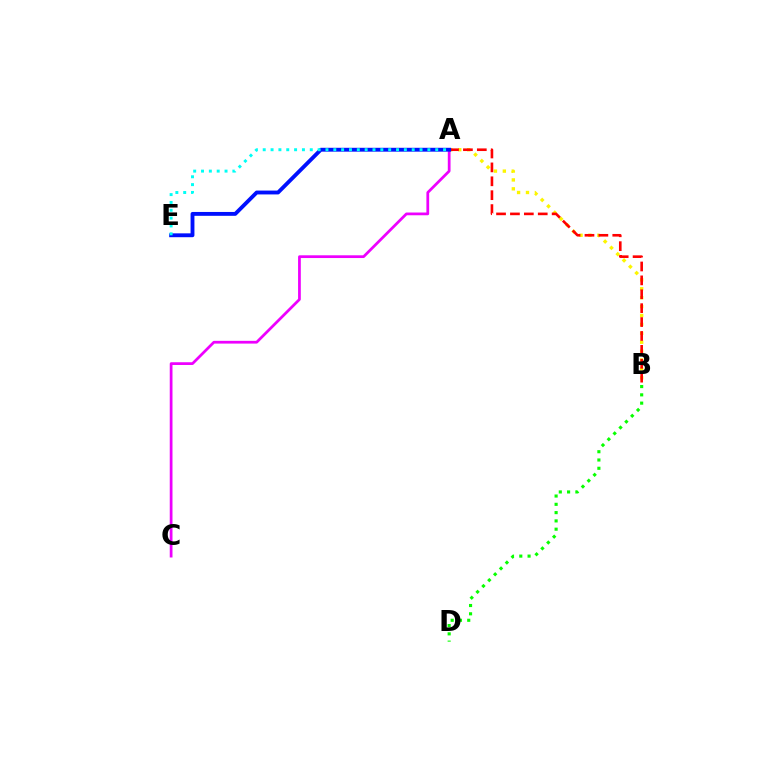{('B', 'D'): [{'color': '#08ff00', 'line_style': 'dotted', 'thickness': 2.25}], ('A', 'B'): [{'color': '#fcf500', 'line_style': 'dotted', 'thickness': 2.42}, {'color': '#ff0000', 'line_style': 'dashed', 'thickness': 1.89}], ('A', 'C'): [{'color': '#ee00ff', 'line_style': 'solid', 'thickness': 1.98}], ('A', 'E'): [{'color': '#0010ff', 'line_style': 'solid', 'thickness': 2.78}, {'color': '#00fff6', 'line_style': 'dotted', 'thickness': 2.13}]}